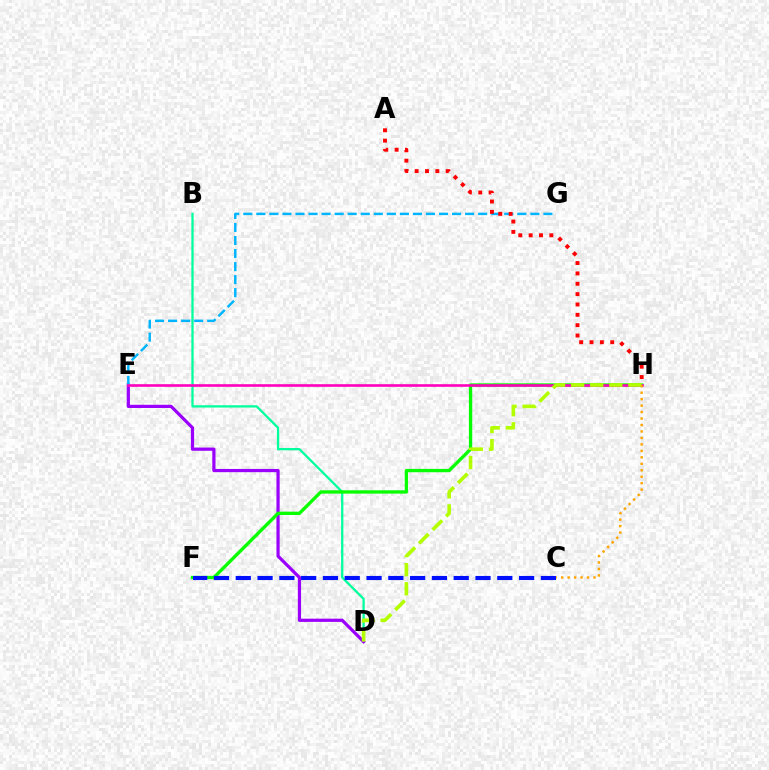{('B', 'D'): [{'color': '#00ff9d', 'line_style': 'solid', 'thickness': 1.64}], ('D', 'E'): [{'color': '#9b00ff', 'line_style': 'solid', 'thickness': 2.32}], ('E', 'G'): [{'color': '#00b5ff', 'line_style': 'dashed', 'thickness': 1.77}], ('F', 'H'): [{'color': '#08ff00', 'line_style': 'solid', 'thickness': 2.4}], ('A', 'H'): [{'color': '#ff0000', 'line_style': 'dotted', 'thickness': 2.81}], ('E', 'H'): [{'color': '#ff00bd', 'line_style': 'solid', 'thickness': 1.88}], ('C', 'F'): [{'color': '#0010ff', 'line_style': 'dashed', 'thickness': 2.96}], ('D', 'H'): [{'color': '#b3ff00', 'line_style': 'dashed', 'thickness': 2.6}], ('C', 'H'): [{'color': '#ffa500', 'line_style': 'dotted', 'thickness': 1.76}]}